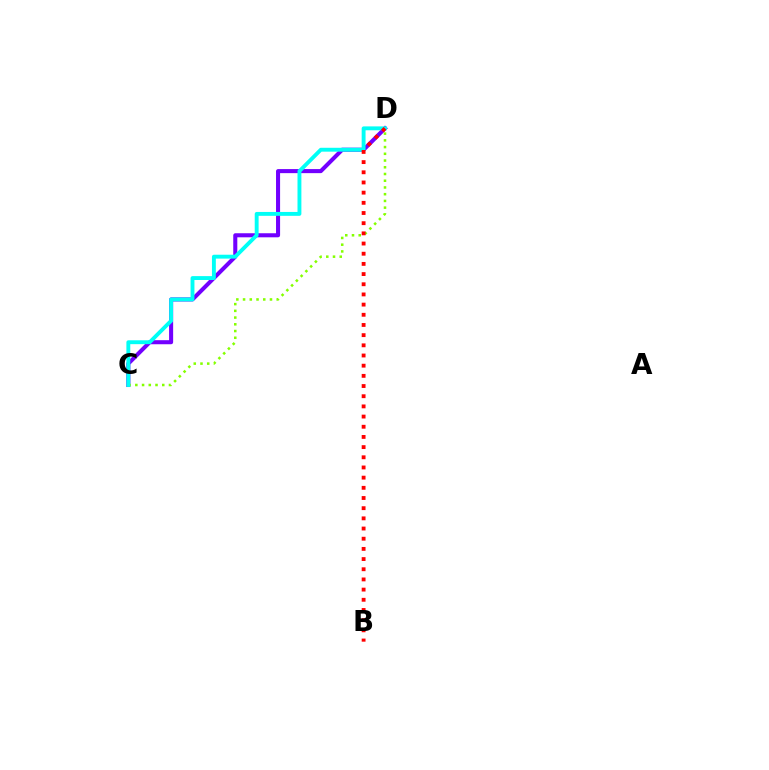{('C', 'D'): [{'color': '#7200ff', 'line_style': 'solid', 'thickness': 2.92}, {'color': '#84ff00', 'line_style': 'dotted', 'thickness': 1.83}, {'color': '#00fff6', 'line_style': 'solid', 'thickness': 2.8}], ('B', 'D'): [{'color': '#ff0000', 'line_style': 'dotted', 'thickness': 2.77}]}